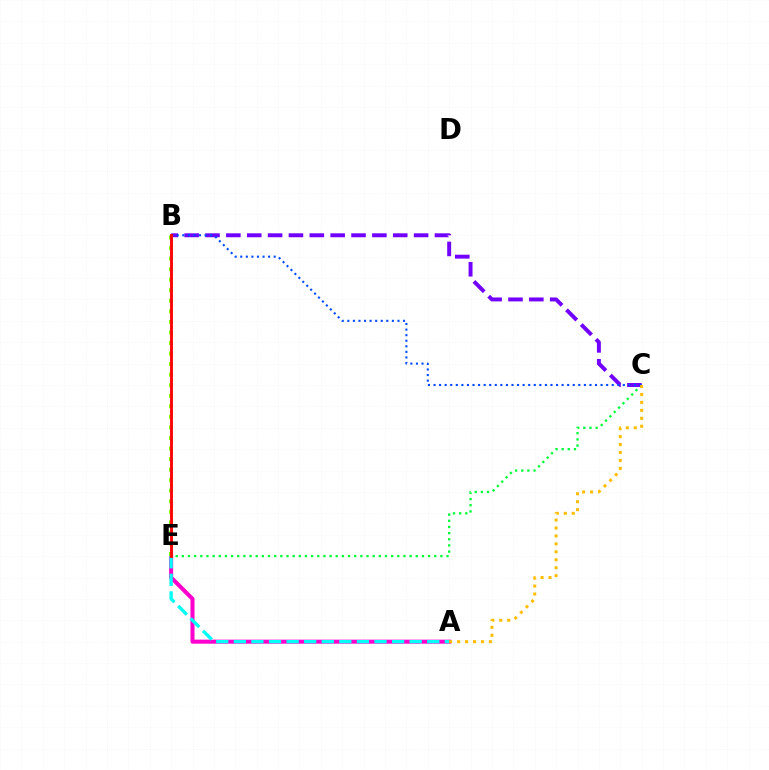{('A', 'E'): [{'color': '#ff00cf', 'line_style': 'solid', 'thickness': 2.92}, {'color': '#00fff6', 'line_style': 'dashed', 'thickness': 2.39}], ('C', 'E'): [{'color': '#00ff39', 'line_style': 'dotted', 'thickness': 1.67}], ('B', 'C'): [{'color': '#7200ff', 'line_style': 'dashed', 'thickness': 2.83}, {'color': '#004bff', 'line_style': 'dotted', 'thickness': 1.51}], ('A', 'C'): [{'color': '#ffbd00', 'line_style': 'dotted', 'thickness': 2.16}], ('B', 'E'): [{'color': '#84ff00', 'line_style': 'dotted', 'thickness': 2.87}, {'color': '#ff0000', 'line_style': 'solid', 'thickness': 2.06}]}